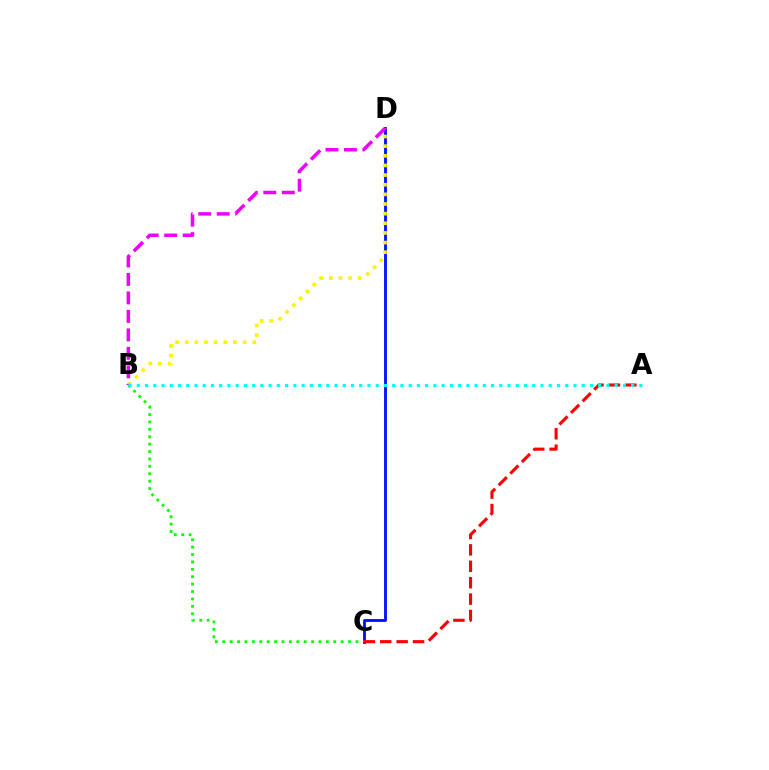{('C', 'D'): [{'color': '#0010ff', 'line_style': 'solid', 'thickness': 2.04}], ('B', 'D'): [{'color': '#fcf500', 'line_style': 'dotted', 'thickness': 2.62}, {'color': '#ee00ff', 'line_style': 'dashed', 'thickness': 2.51}], ('B', 'C'): [{'color': '#08ff00', 'line_style': 'dotted', 'thickness': 2.01}], ('A', 'C'): [{'color': '#ff0000', 'line_style': 'dashed', 'thickness': 2.23}], ('A', 'B'): [{'color': '#00fff6', 'line_style': 'dotted', 'thickness': 2.24}]}